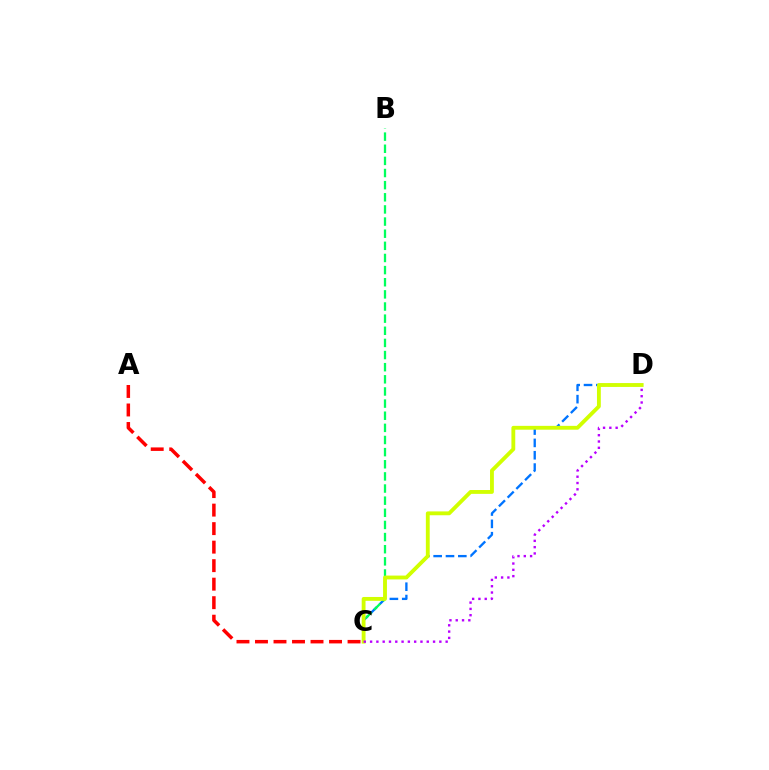{('C', 'D'): [{'color': '#0074ff', 'line_style': 'dashed', 'thickness': 1.68}, {'color': '#d1ff00', 'line_style': 'solid', 'thickness': 2.77}, {'color': '#b900ff', 'line_style': 'dotted', 'thickness': 1.71}], ('B', 'C'): [{'color': '#00ff5c', 'line_style': 'dashed', 'thickness': 1.65}], ('A', 'C'): [{'color': '#ff0000', 'line_style': 'dashed', 'thickness': 2.51}]}